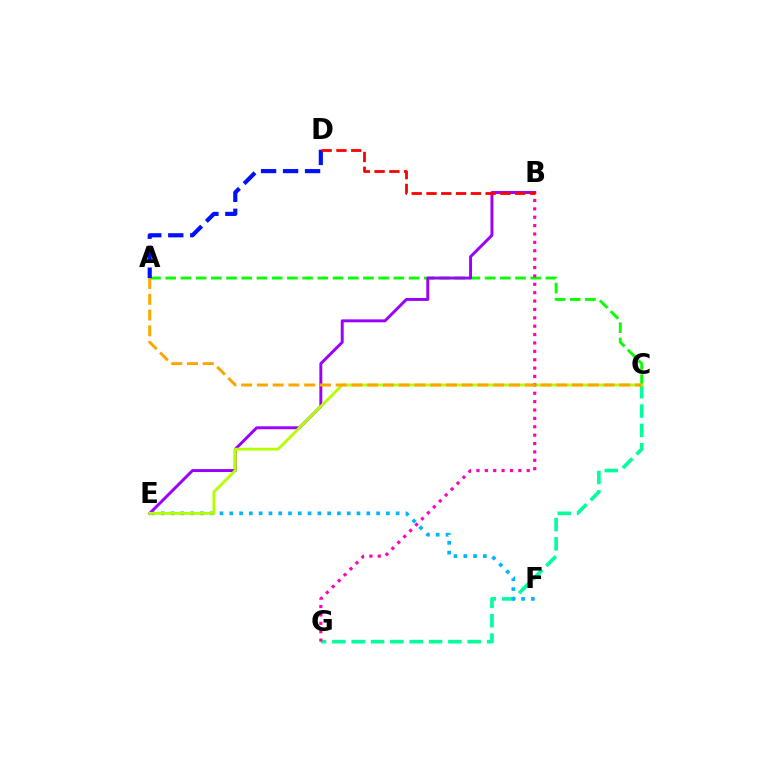{('C', 'G'): [{'color': '#00ff9d', 'line_style': 'dashed', 'thickness': 2.63}], ('E', 'F'): [{'color': '#00b5ff', 'line_style': 'dotted', 'thickness': 2.66}], ('A', 'C'): [{'color': '#08ff00', 'line_style': 'dashed', 'thickness': 2.07}, {'color': '#ffa500', 'line_style': 'dashed', 'thickness': 2.14}], ('B', 'E'): [{'color': '#9b00ff', 'line_style': 'solid', 'thickness': 2.12}], ('C', 'E'): [{'color': '#b3ff00', 'line_style': 'solid', 'thickness': 2.04}], ('B', 'G'): [{'color': '#ff00bd', 'line_style': 'dotted', 'thickness': 2.28}], ('A', 'D'): [{'color': '#0010ff', 'line_style': 'dashed', 'thickness': 2.99}], ('B', 'D'): [{'color': '#ff0000', 'line_style': 'dashed', 'thickness': 2.01}]}